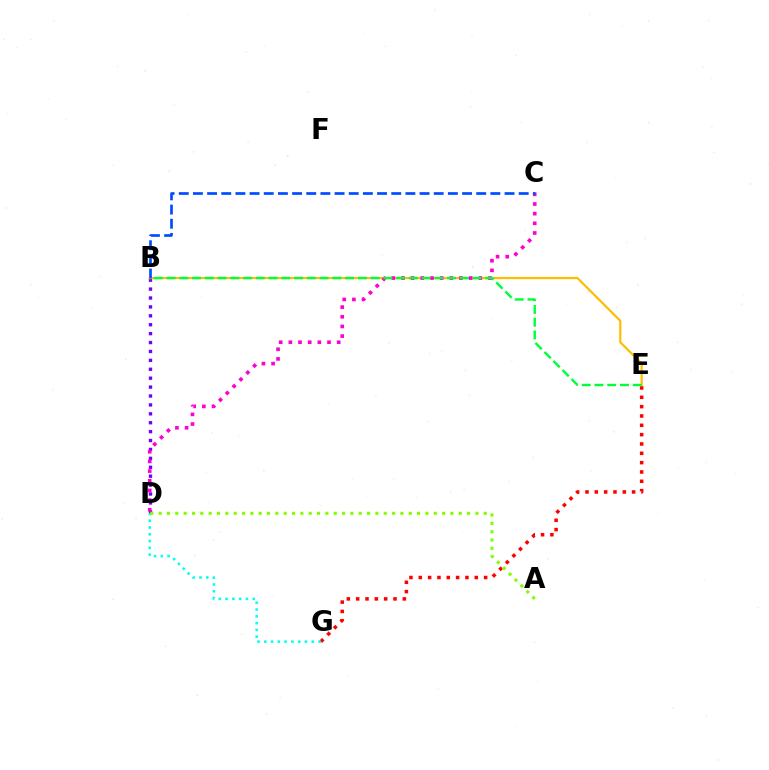{('B', 'D'): [{'color': '#7200ff', 'line_style': 'dotted', 'thickness': 2.42}], ('B', 'E'): [{'color': '#ffbd00', 'line_style': 'solid', 'thickness': 1.59}, {'color': '#00ff39', 'line_style': 'dashed', 'thickness': 1.73}], ('C', 'D'): [{'color': '#ff00cf', 'line_style': 'dotted', 'thickness': 2.63}], ('E', 'G'): [{'color': '#ff0000', 'line_style': 'dotted', 'thickness': 2.54}], ('B', 'C'): [{'color': '#004bff', 'line_style': 'dashed', 'thickness': 1.92}], ('D', 'G'): [{'color': '#00fff6', 'line_style': 'dotted', 'thickness': 1.84}], ('A', 'D'): [{'color': '#84ff00', 'line_style': 'dotted', 'thickness': 2.26}]}